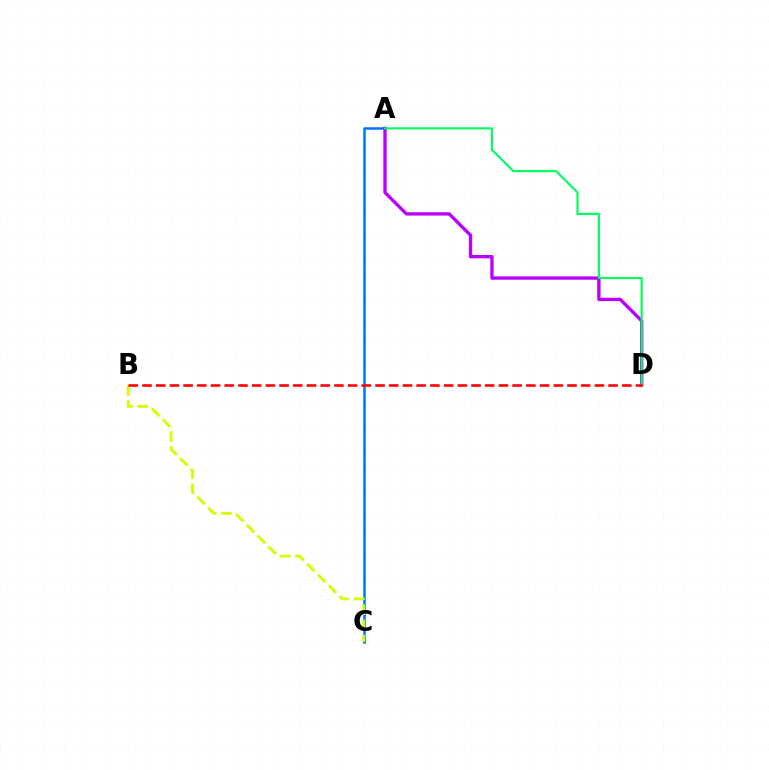{('A', 'C'): [{'color': '#0074ff', 'line_style': 'solid', 'thickness': 1.8}], ('A', 'D'): [{'color': '#b900ff', 'line_style': 'solid', 'thickness': 2.4}, {'color': '#00ff5c', 'line_style': 'solid', 'thickness': 1.54}], ('B', 'C'): [{'color': '#d1ff00', 'line_style': 'dashed', 'thickness': 2.08}], ('B', 'D'): [{'color': '#ff0000', 'line_style': 'dashed', 'thickness': 1.86}]}